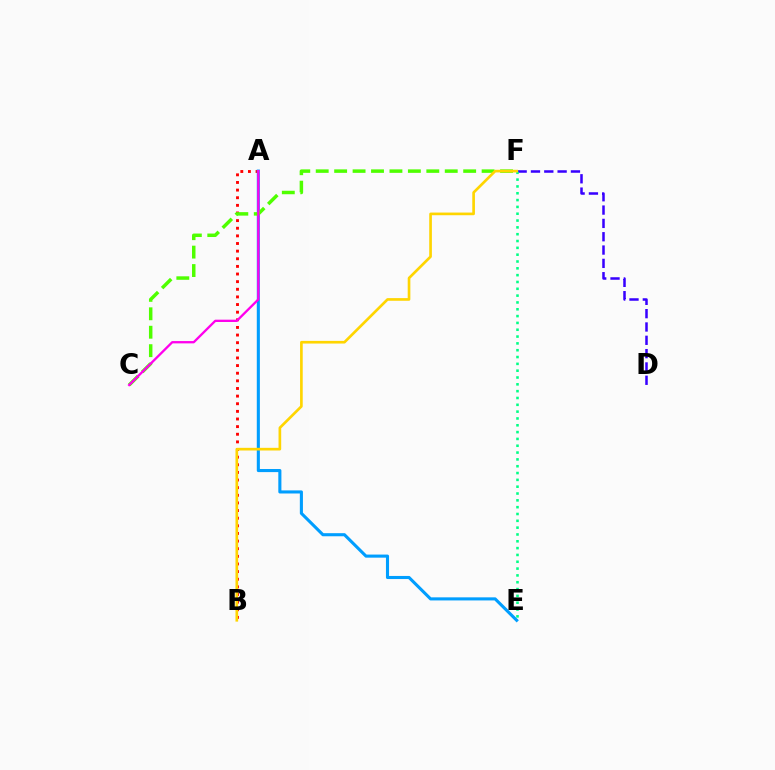{('A', 'B'): [{'color': '#ff0000', 'line_style': 'dotted', 'thickness': 2.07}], ('A', 'E'): [{'color': '#009eff', 'line_style': 'solid', 'thickness': 2.23}], ('D', 'F'): [{'color': '#3700ff', 'line_style': 'dashed', 'thickness': 1.81}], ('C', 'F'): [{'color': '#4fff00', 'line_style': 'dashed', 'thickness': 2.5}], ('E', 'F'): [{'color': '#00ff86', 'line_style': 'dotted', 'thickness': 1.85}], ('A', 'C'): [{'color': '#ff00ed', 'line_style': 'solid', 'thickness': 1.66}], ('B', 'F'): [{'color': '#ffd500', 'line_style': 'solid', 'thickness': 1.92}]}